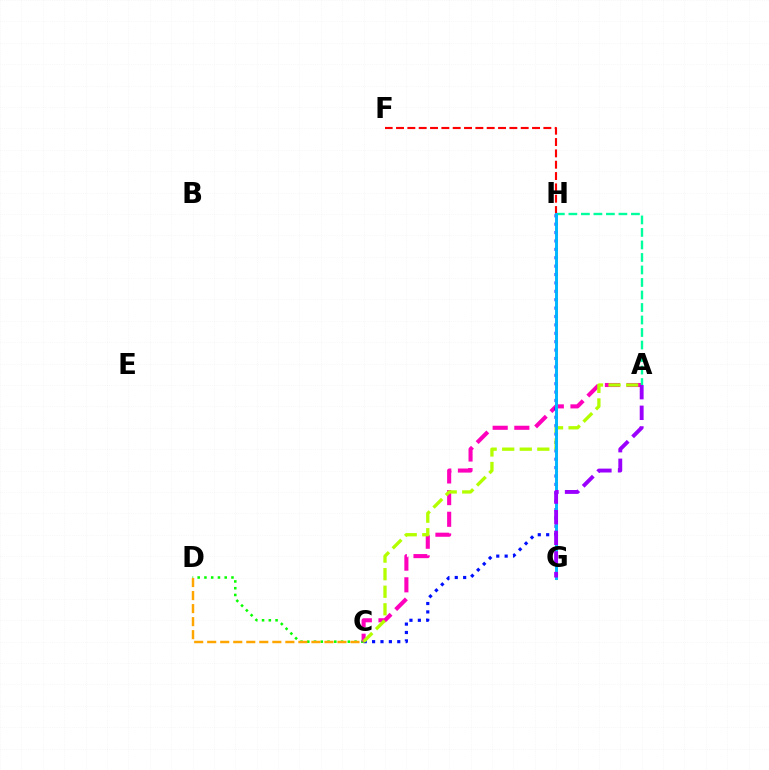{('C', 'D'): [{'color': '#08ff00', 'line_style': 'dotted', 'thickness': 1.84}, {'color': '#ffa500', 'line_style': 'dashed', 'thickness': 1.77}], ('A', 'C'): [{'color': '#ff00bd', 'line_style': 'dashed', 'thickness': 2.94}, {'color': '#b3ff00', 'line_style': 'dashed', 'thickness': 2.38}], ('A', 'H'): [{'color': '#00ff9d', 'line_style': 'dashed', 'thickness': 1.7}], ('F', 'H'): [{'color': '#ff0000', 'line_style': 'dashed', 'thickness': 1.54}], ('C', 'H'): [{'color': '#0010ff', 'line_style': 'dotted', 'thickness': 2.28}], ('G', 'H'): [{'color': '#00b5ff', 'line_style': 'solid', 'thickness': 2.12}], ('A', 'G'): [{'color': '#9b00ff', 'line_style': 'dashed', 'thickness': 2.8}]}